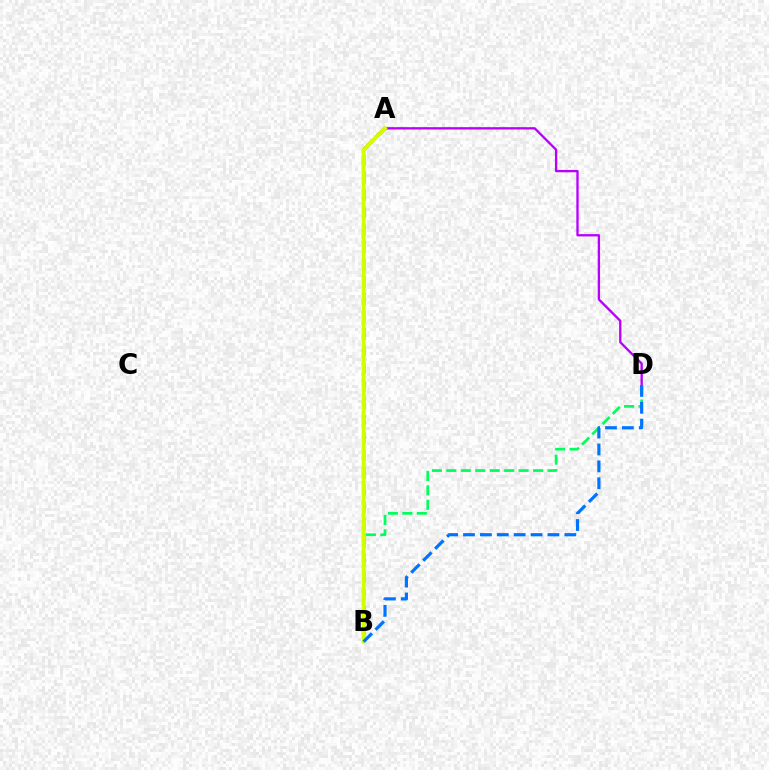{('A', 'D'): [{'color': '#b900ff', 'line_style': 'solid', 'thickness': 1.68}], ('B', 'D'): [{'color': '#00ff5c', 'line_style': 'dashed', 'thickness': 1.96}, {'color': '#0074ff', 'line_style': 'dashed', 'thickness': 2.29}], ('A', 'B'): [{'color': '#ff0000', 'line_style': 'dashed', 'thickness': 2.36}, {'color': '#d1ff00', 'line_style': 'solid', 'thickness': 2.71}]}